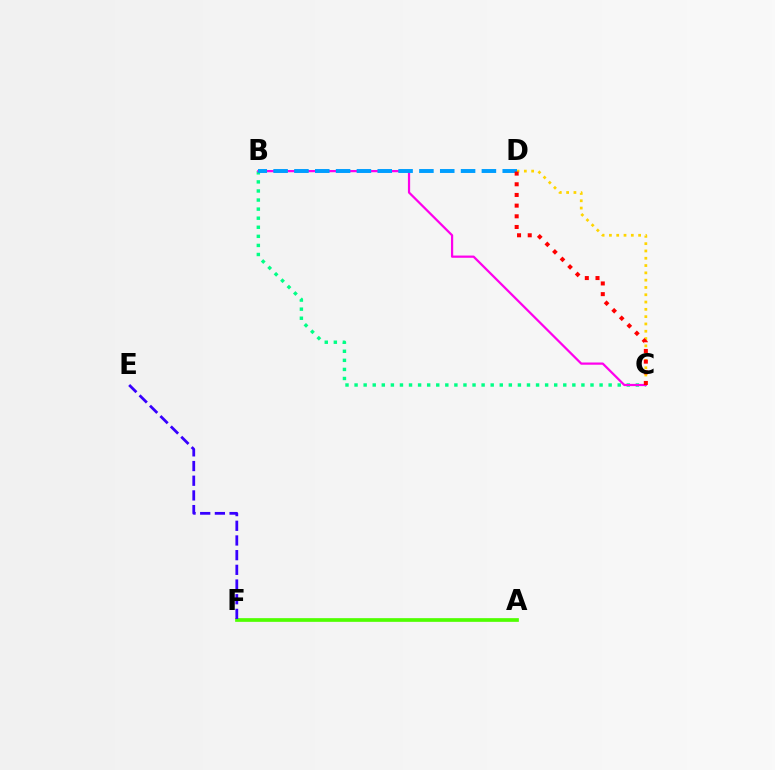{('B', 'C'): [{'color': '#00ff86', 'line_style': 'dotted', 'thickness': 2.47}, {'color': '#ff00ed', 'line_style': 'solid', 'thickness': 1.61}], ('A', 'F'): [{'color': '#4fff00', 'line_style': 'solid', 'thickness': 2.66}], ('C', 'D'): [{'color': '#ffd500', 'line_style': 'dotted', 'thickness': 1.98}, {'color': '#ff0000', 'line_style': 'dotted', 'thickness': 2.9}], ('B', 'D'): [{'color': '#009eff', 'line_style': 'dashed', 'thickness': 2.83}], ('E', 'F'): [{'color': '#3700ff', 'line_style': 'dashed', 'thickness': 1.99}]}